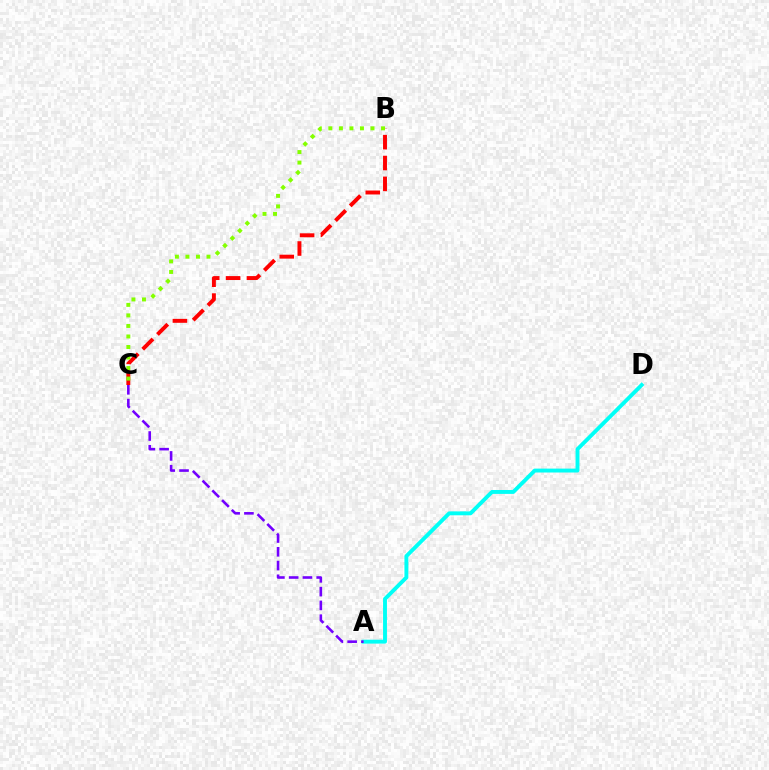{('B', 'C'): [{'color': '#ff0000', 'line_style': 'dashed', 'thickness': 2.83}, {'color': '#84ff00', 'line_style': 'dotted', 'thickness': 2.86}], ('A', 'D'): [{'color': '#00fff6', 'line_style': 'solid', 'thickness': 2.81}], ('A', 'C'): [{'color': '#7200ff', 'line_style': 'dashed', 'thickness': 1.87}]}